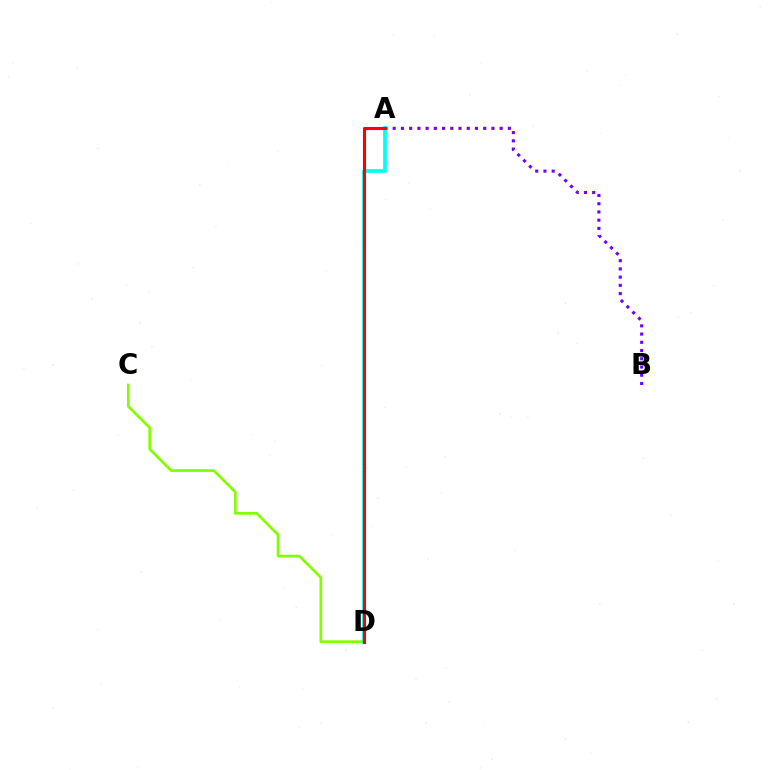{('A', 'B'): [{'color': '#7200ff', 'line_style': 'dotted', 'thickness': 2.24}], ('C', 'D'): [{'color': '#84ff00', 'line_style': 'solid', 'thickness': 1.96}], ('A', 'D'): [{'color': '#00fff6', 'line_style': 'solid', 'thickness': 2.69}, {'color': '#ff0000', 'line_style': 'solid', 'thickness': 2.23}]}